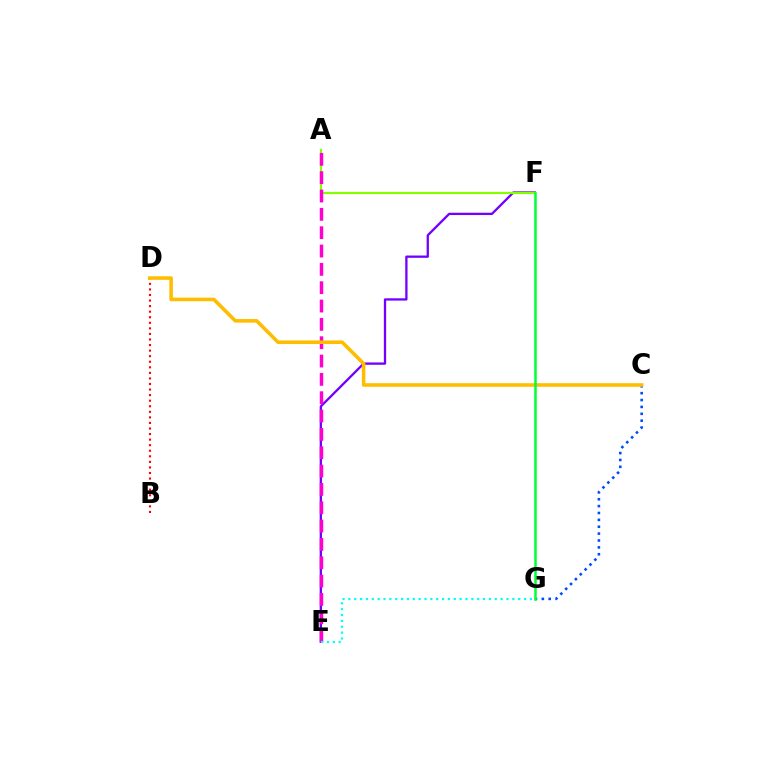{('E', 'F'): [{'color': '#7200ff', 'line_style': 'solid', 'thickness': 1.66}], ('B', 'D'): [{'color': '#ff0000', 'line_style': 'dotted', 'thickness': 1.51}], ('A', 'F'): [{'color': '#84ff00', 'line_style': 'solid', 'thickness': 1.56}], ('C', 'G'): [{'color': '#004bff', 'line_style': 'dotted', 'thickness': 1.87}], ('A', 'E'): [{'color': '#ff00cf', 'line_style': 'dashed', 'thickness': 2.49}], ('C', 'D'): [{'color': '#ffbd00', 'line_style': 'solid', 'thickness': 2.57}], ('F', 'G'): [{'color': '#00ff39', 'line_style': 'solid', 'thickness': 1.81}], ('E', 'G'): [{'color': '#00fff6', 'line_style': 'dotted', 'thickness': 1.59}]}